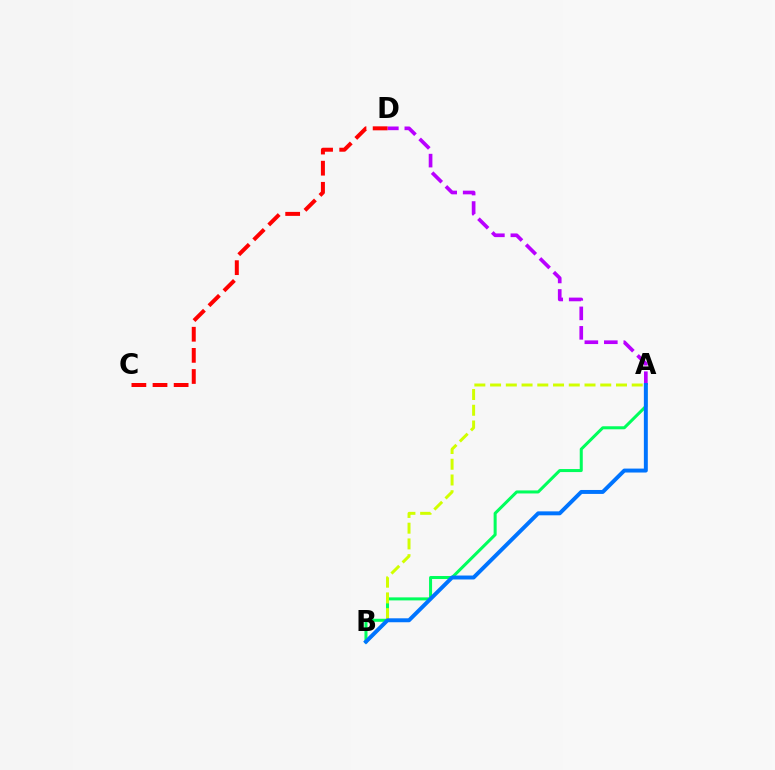{('A', 'D'): [{'color': '#b900ff', 'line_style': 'dashed', 'thickness': 2.65}], ('A', 'B'): [{'color': '#00ff5c', 'line_style': 'solid', 'thickness': 2.18}, {'color': '#d1ff00', 'line_style': 'dashed', 'thickness': 2.14}, {'color': '#0074ff', 'line_style': 'solid', 'thickness': 2.84}], ('C', 'D'): [{'color': '#ff0000', 'line_style': 'dashed', 'thickness': 2.87}]}